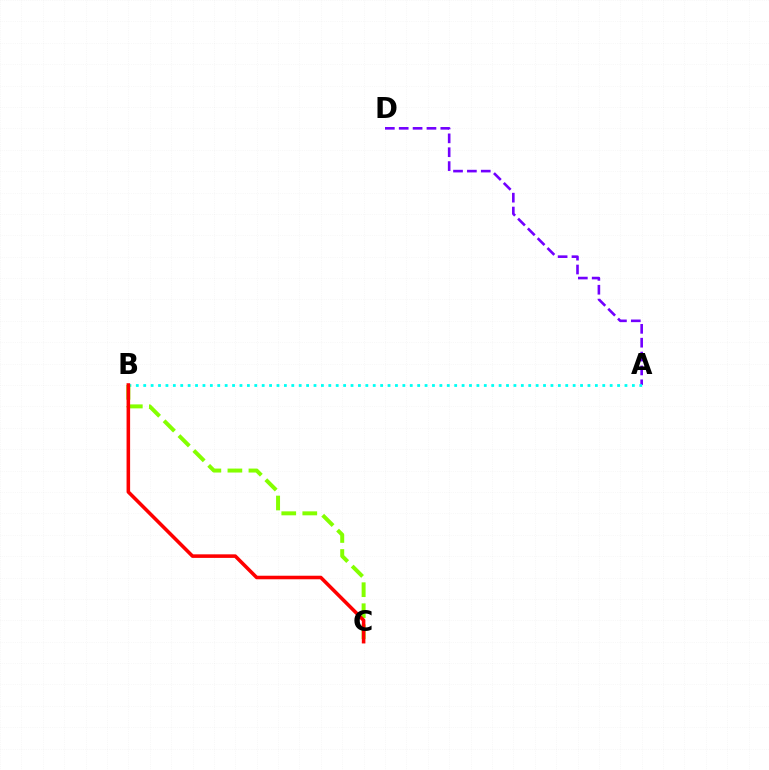{('A', 'D'): [{'color': '#7200ff', 'line_style': 'dashed', 'thickness': 1.88}], ('A', 'B'): [{'color': '#00fff6', 'line_style': 'dotted', 'thickness': 2.01}], ('B', 'C'): [{'color': '#84ff00', 'line_style': 'dashed', 'thickness': 2.86}, {'color': '#ff0000', 'line_style': 'solid', 'thickness': 2.56}]}